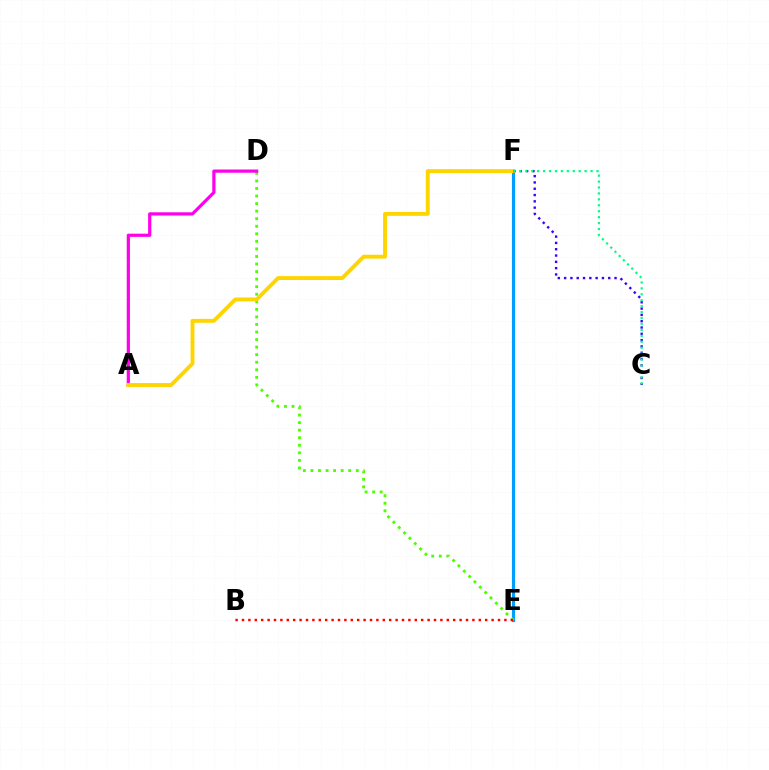{('E', 'F'): [{'color': '#009eff', 'line_style': 'solid', 'thickness': 2.27}], ('D', 'E'): [{'color': '#4fff00', 'line_style': 'dotted', 'thickness': 2.05}], ('A', 'D'): [{'color': '#ff00ed', 'line_style': 'solid', 'thickness': 2.31}], ('A', 'F'): [{'color': '#ffd500', 'line_style': 'solid', 'thickness': 2.81}], ('C', 'F'): [{'color': '#3700ff', 'line_style': 'dotted', 'thickness': 1.71}, {'color': '#00ff86', 'line_style': 'dotted', 'thickness': 1.61}], ('B', 'E'): [{'color': '#ff0000', 'line_style': 'dotted', 'thickness': 1.74}]}